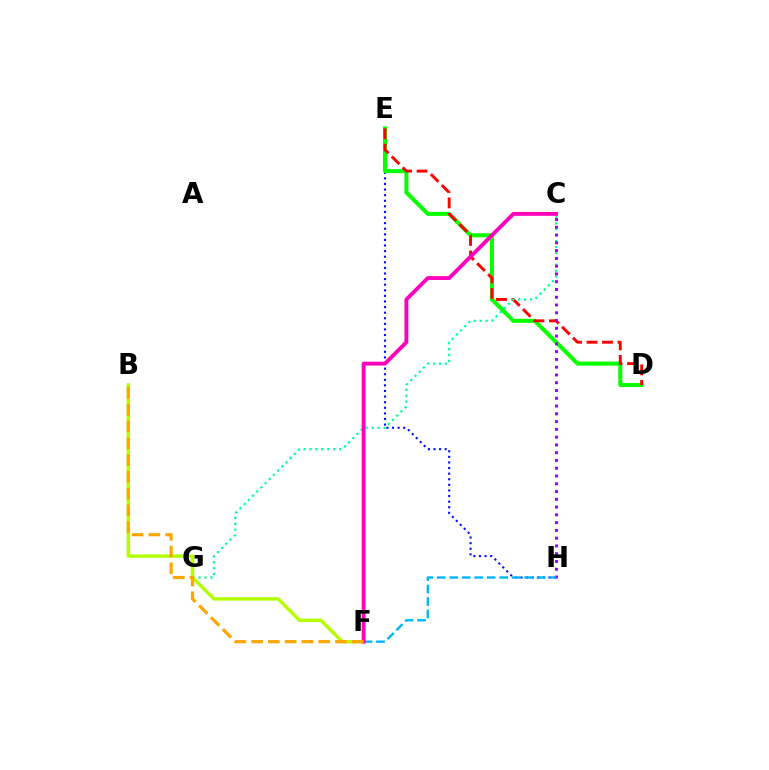{('E', 'H'): [{'color': '#0010ff', 'line_style': 'dotted', 'thickness': 1.52}], ('D', 'E'): [{'color': '#08ff00', 'line_style': 'solid', 'thickness': 2.9}, {'color': '#ff0000', 'line_style': 'dashed', 'thickness': 2.1}], ('C', 'G'): [{'color': '#00ff9d', 'line_style': 'dotted', 'thickness': 1.61}], ('C', 'H'): [{'color': '#9b00ff', 'line_style': 'dotted', 'thickness': 2.11}], ('B', 'F'): [{'color': '#b3ff00', 'line_style': 'solid', 'thickness': 2.48}, {'color': '#ffa500', 'line_style': 'dashed', 'thickness': 2.28}], ('F', 'H'): [{'color': '#00b5ff', 'line_style': 'dashed', 'thickness': 1.7}], ('C', 'F'): [{'color': '#ff00bd', 'line_style': 'solid', 'thickness': 2.77}]}